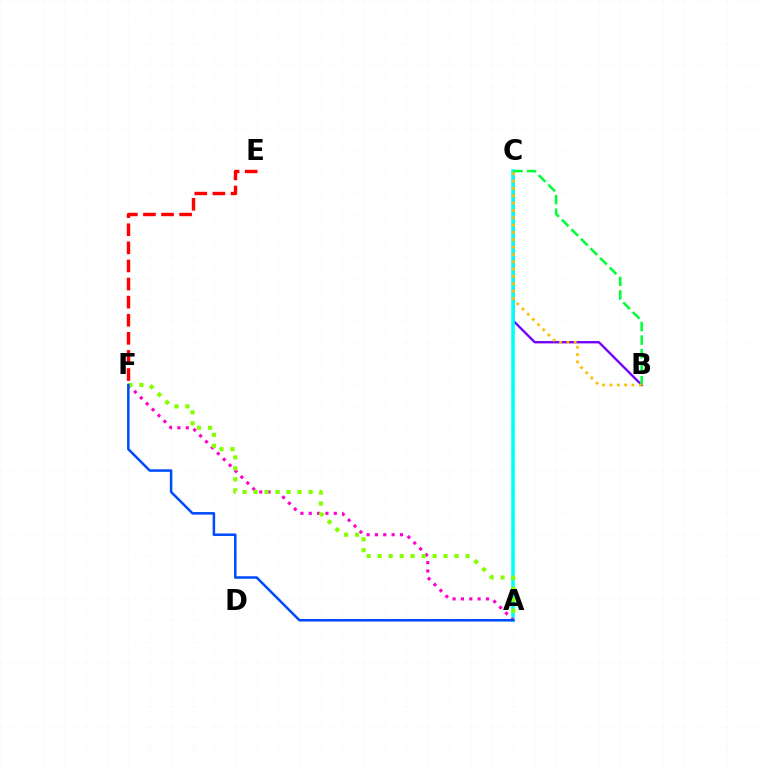{('B', 'C'): [{'color': '#7200ff', 'line_style': 'solid', 'thickness': 1.69}, {'color': '#00ff39', 'line_style': 'dashed', 'thickness': 1.84}, {'color': '#ffbd00', 'line_style': 'dotted', 'thickness': 1.99}], ('A', 'C'): [{'color': '#00fff6', 'line_style': 'solid', 'thickness': 2.56}], ('E', 'F'): [{'color': '#ff0000', 'line_style': 'dashed', 'thickness': 2.46}], ('A', 'F'): [{'color': '#ff00cf', 'line_style': 'dotted', 'thickness': 2.27}, {'color': '#84ff00', 'line_style': 'dotted', 'thickness': 2.98}, {'color': '#004bff', 'line_style': 'solid', 'thickness': 1.82}]}